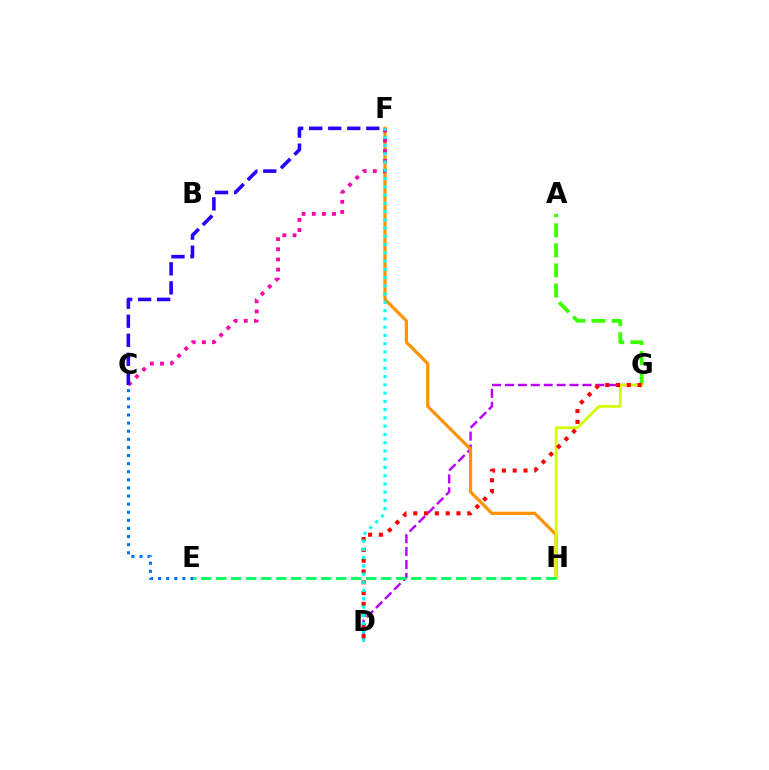{('D', 'G'): [{'color': '#b900ff', 'line_style': 'dashed', 'thickness': 1.75}, {'color': '#ff0000', 'line_style': 'dotted', 'thickness': 2.94}], ('A', 'G'): [{'color': '#3dff00', 'line_style': 'dashed', 'thickness': 2.73}], ('F', 'H'): [{'color': '#ff9400', 'line_style': 'solid', 'thickness': 2.33}], ('C', 'F'): [{'color': '#ff00ac', 'line_style': 'dotted', 'thickness': 2.76}, {'color': '#2500ff', 'line_style': 'dashed', 'thickness': 2.59}], ('G', 'H'): [{'color': '#d1ff00', 'line_style': 'solid', 'thickness': 1.97}], ('C', 'E'): [{'color': '#0074ff', 'line_style': 'dotted', 'thickness': 2.2}], ('D', 'F'): [{'color': '#00fff6', 'line_style': 'dotted', 'thickness': 2.24}], ('E', 'H'): [{'color': '#00ff5c', 'line_style': 'dashed', 'thickness': 2.04}]}